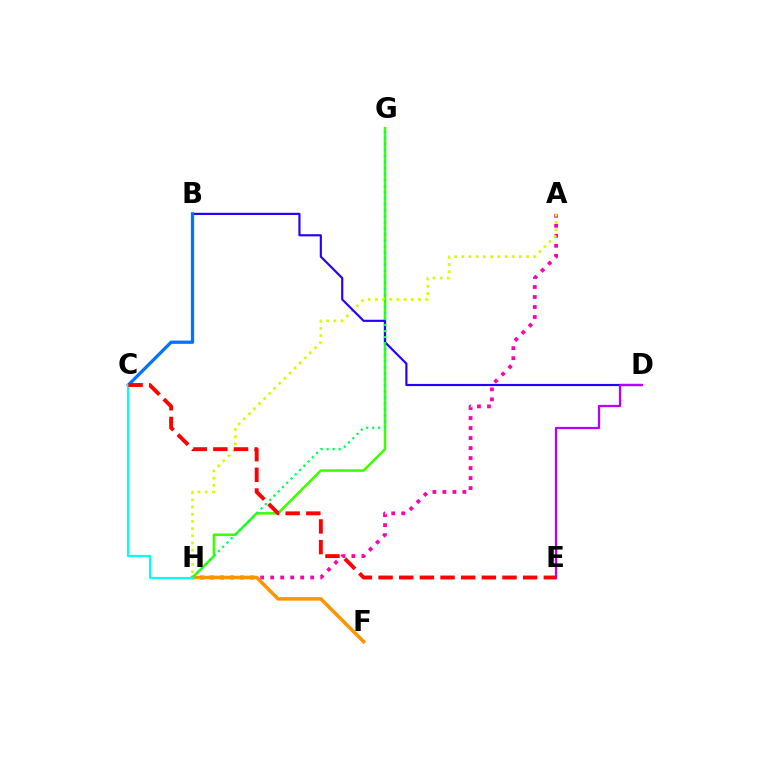{('A', 'H'): [{'color': '#ff00ac', 'line_style': 'dotted', 'thickness': 2.72}, {'color': '#d1ff00', 'line_style': 'dotted', 'thickness': 1.95}], ('G', 'H'): [{'color': '#3dff00', 'line_style': 'solid', 'thickness': 1.86}, {'color': '#00ff5c', 'line_style': 'dotted', 'thickness': 1.64}], ('F', 'H'): [{'color': '#ff9400', 'line_style': 'solid', 'thickness': 2.54}], ('B', 'D'): [{'color': '#2500ff', 'line_style': 'solid', 'thickness': 1.56}], ('D', 'E'): [{'color': '#b900ff', 'line_style': 'solid', 'thickness': 1.62}], ('B', 'C'): [{'color': '#0074ff', 'line_style': 'solid', 'thickness': 2.35}], ('C', 'H'): [{'color': '#00fff6', 'line_style': 'solid', 'thickness': 1.55}], ('C', 'E'): [{'color': '#ff0000', 'line_style': 'dashed', 'thickness': 2.81}]}